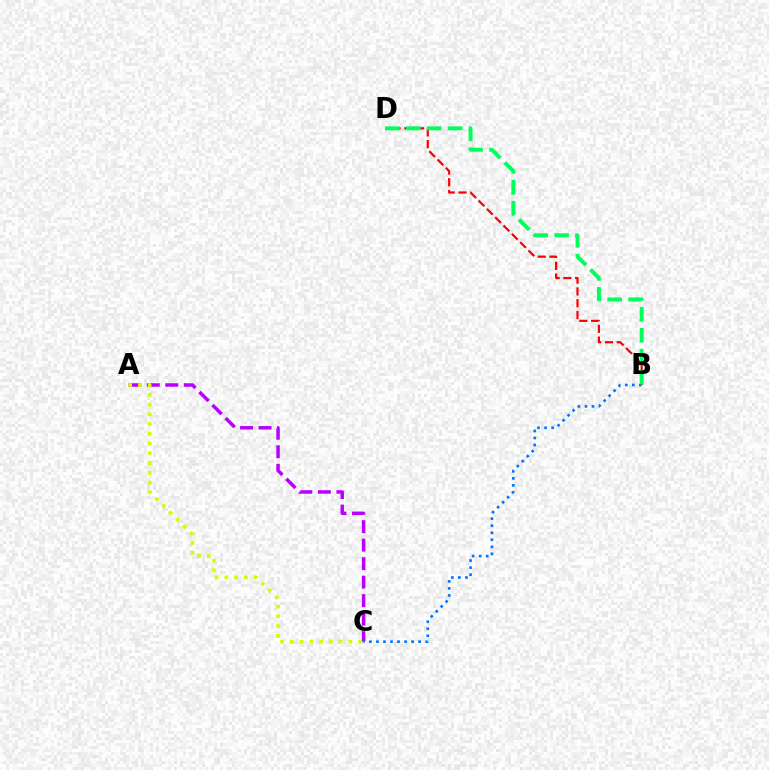{('A', 'C'): [{'color': '#b900ff', 'line_style': 'dashed', 'thickness': 2.51}, {'color': '#d1ff00', 'line_style': 'dotted', 'thickness': 2.65}], ('B', 'D'): [{'color': '#ff0000', 'line_style': 'dashed', 'thickness': 1.6}, {'color': '#00ff5c', 'line_style': 'dashed', 'thickness': 2.84}], ('B', 'C'): [{'color': '#0074ff', 'line_style': 'dotted', 'thickness': 1.91}]}